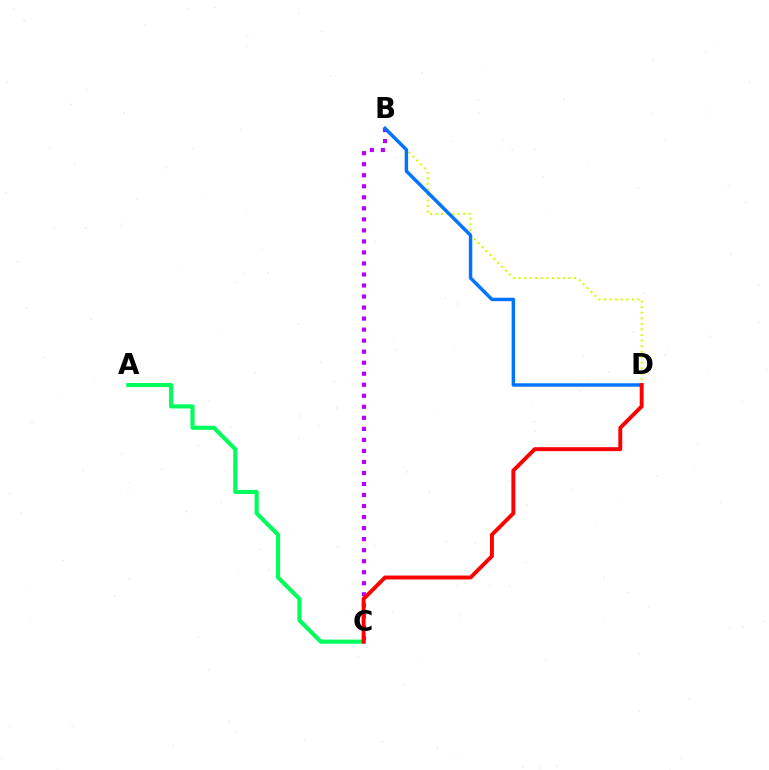{('B', 'C'): [{'color': '#b900ff', 'line_style': 'dotted', 'thickness': 3.0}], ('B', 'D'): [{'color': '#d1ff00', 'line_style': 'dotted', 'thickness': 1.51}, {'color': '#0074ff', 'line_style': 'solid', 'thickness': 2.48}], ('A', 'C'): [{'color': '#00ff5c', 'line_style': 'solid', 'thickness': 2.97}], ('C', 'D'): [{'color': '#ff0000', 'line_style': 'solid', 'thickness': 2.81}]}